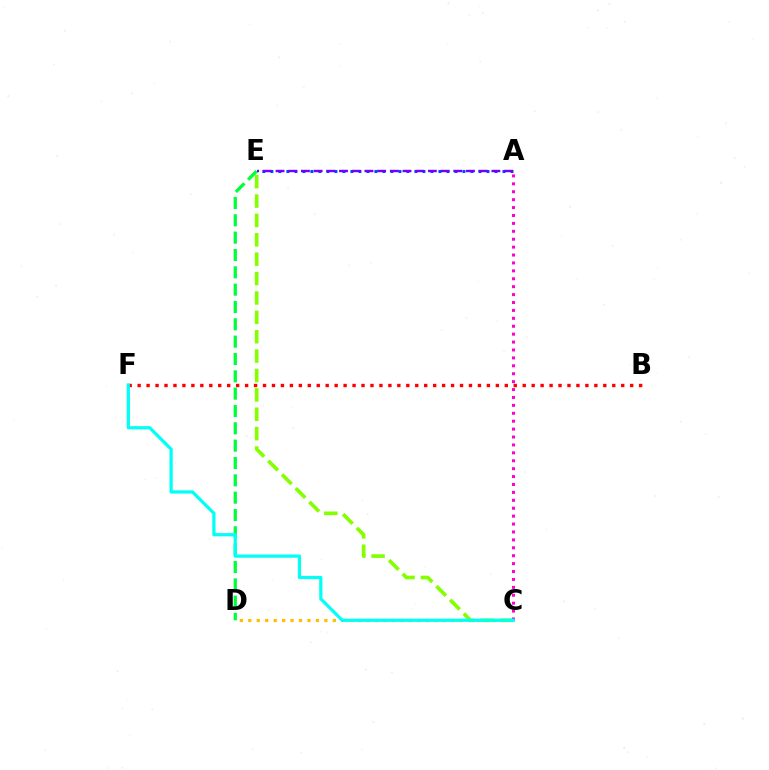{('B', 'F'): [{'color': '#ff0000', 'line_style': 'dotted', 'thickness': 2.43}], ('A', 'E'): [{'color': '#004bff', 'line_style': 'dotted', 'thickness': 2.17}, {'color': '#7200ff', 'line_style': 'dashed', 'thickness': 1.72}], ('C', 'D'): [{'color': '#ffbd00', 'line_style': 'dotted', 'thickness': 2.3}], ('C', 'E'): [{'color': '#84ff00', 'line_style': 'dashed', 'thickness': 2.63}], ('D', 'E'): [{'color': '#00ff39', 'line_style': 'dashed', 'thickness': 2.35}], ('A', 'C'): [{'color': '#ff00cf', 'line_style': 'dotted', 'thickness': 2.15}], ('C', 'F'): [{'color': '#00fff6', 'line_style': 'solid', 'thickness': 2.32}]}